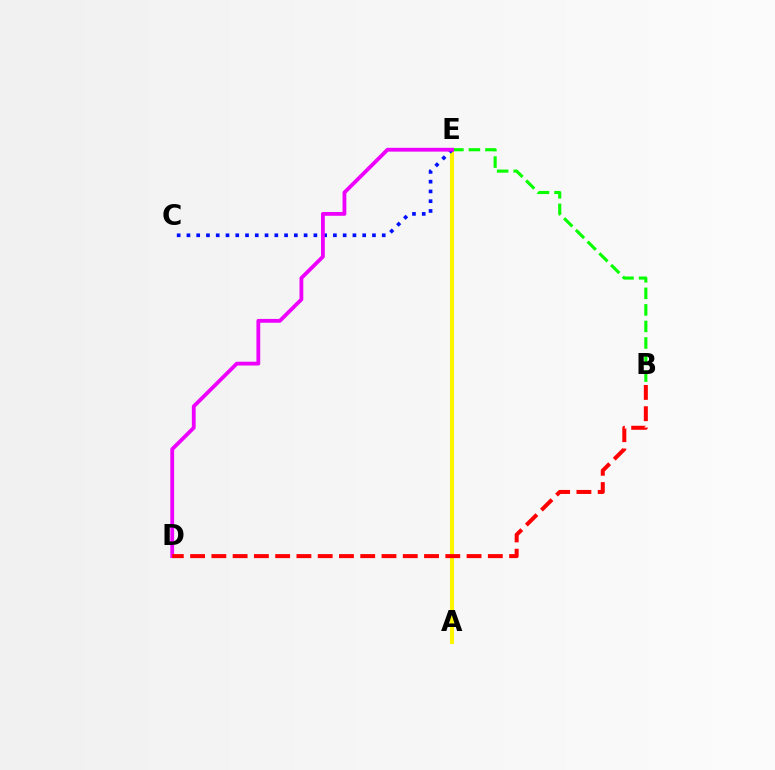{('A', 'E'): [{'color': '#00fff6', 'line_style': 'solid', 'thickness': 2.14}, {'color': '#fcf500', 'line_style': 'solid', 'thickness': 2.94}], ('B', 'E'): [{'color': '#08ff00', 'line_style': 'dashed', 'thickness': 2.25}], ('C', 'E'): [{'color': '#0010ff', 'line_style': 'dotted', 'thickness': 2.65}], ('D', 'E'): [{'color': '#ee00ff', 'line_style': 'solid', 'thickness': 2.74}], ('B', 'D'): [{'color': '#ff0000', 'line_style': 'dashed', 'thickness': 2.89}]}